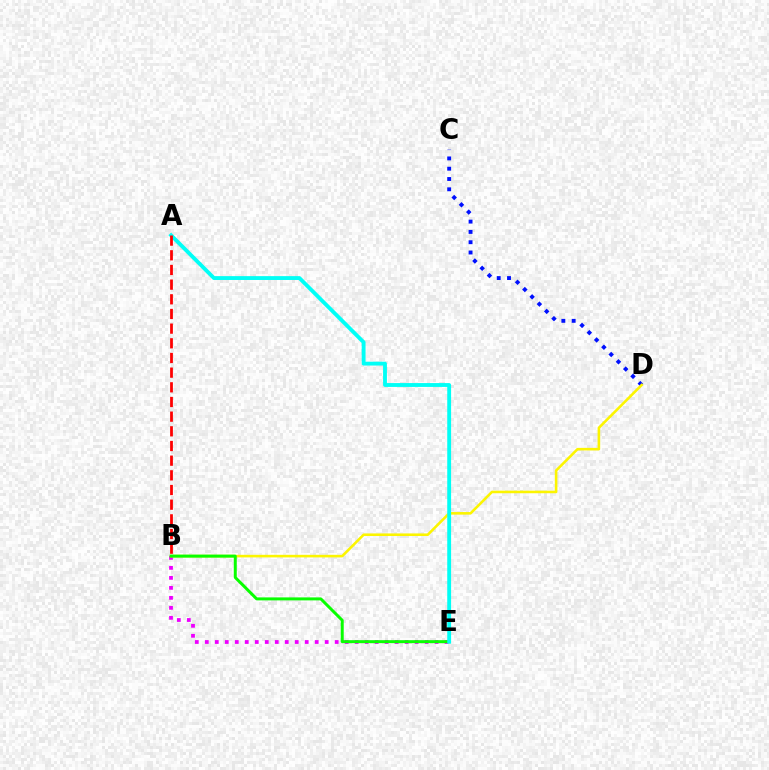{('B', 'E'): [{'color': '#ee00ff', 'line_style': 'dotted', 'thickness': 2.71}, {'color': '#08ff00', 'line_style': 'solid', 'thickness': 2.14}], ('C', 'D'): [{'color': '#0010ff', 'line_style': 'dotted', 'thickness': 2.8}], ('B', 'D'): [{'color': '#fcf500', 'line_style': 'solid', 'thickness': 1.87}], ('A', 'E'): [{'color': '#00fff6', 'line_style': 'solid', 'thickness': 2.77}], ('A', 'B'): [{'color': '#ff0000', 'line_style': 'dashed', 'thickness': 1.99}]}